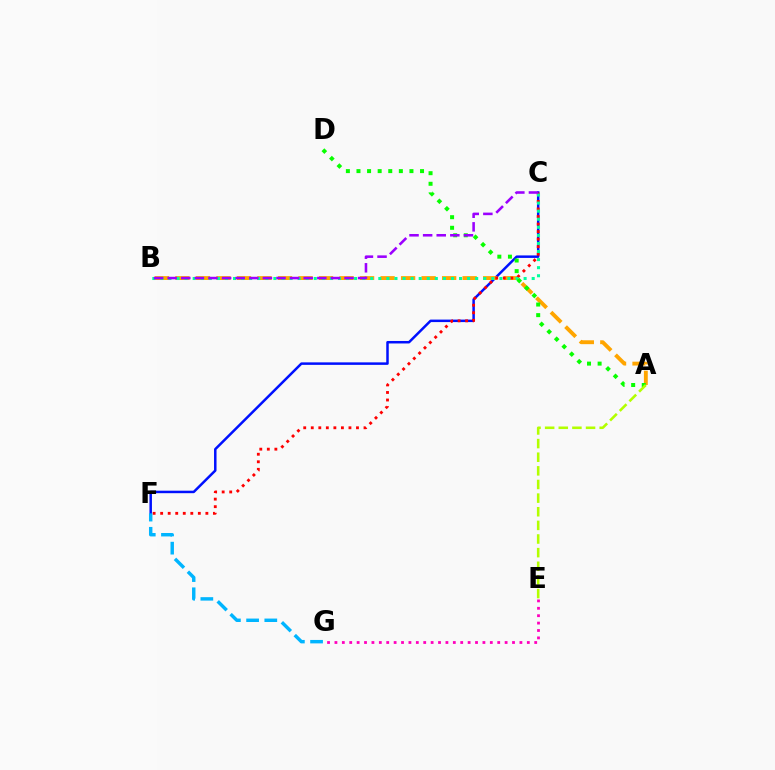{('C', 'F'): [{'color': '#0010ff', 'line_style': 'solid', 'thickness': 1.8}, {'color': '#ff0000', 'line_style': 'dotted', 'thickness': 2.05}], ('A', 'B'): [{'color': '#ffa500', 'line_style': 'dashed', 'thickness': 2.79}], ('E', 'G'): [{'color': '#ff00bd', 'line_style': 'dotted', 'thickness': 2.01}], ('B', 'C'): [{'color': '#00ff9d', 'line_style': 'dotted', 'thickness': 2.19}, {'color': '#9b00ff', 'line_style': 'dashed', 'thickness': 1.85}], ('F', 'G'): [{'color': '#00b5ff', 'line_style': 'dashed', 'thickness': 2.47}], ('A', 'D'): [{'color': '#08ff00', 'line_style': 'dotted', 'thickness': 2.88}], ('A', 'E'): [{'color': '#b3ff00', 'line_style': 'dashed', 'thickness': 1.85}]}